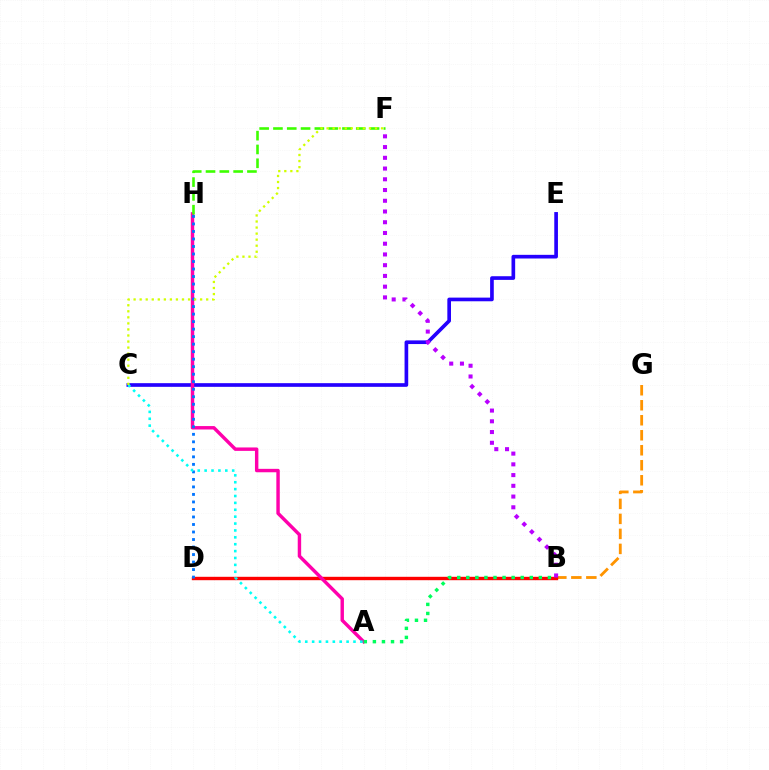{('C', 'E'): [{'color': '#2500ff', 'line_style': 'solid', 'thickness': 2.64}], ('B', 'G'): [{'color': '#ff9400', 'line_style': 'dashed', 'thickness': 2.04}], ('B', 'D'): [{'color': '#ff0000', 'line_style': 'solid', 'thickness': 2.44}], ('A', 'H'): [{'color': '#ff00ac', 'line_style': 'solid', 'thickness': 2.47}], ('F', 'H'): [{'color': '#3dff00', 'line_style': 'dashed', 'thickness': 1.88}], ('D', 'H'): [{'color': '#0074ff', 'line_style': 'dotted', 'thickness': 2.04}], ('A', 'C'): [{'color': '#00fff6', 'line_style': 'dotted', 'thickness': 1.87}], ('A', 'B'): [{'color': '#00ff5c', 'line_style': 'dotted', 'thickness': 2.46}], ('B', 'F'): [{'color': '#b900ff', 'line_style': 'dotted', 'thickness': 2.92}], ('C', 'F'): [{'color': '#d1ff00', 'line_style': 'dotted', 'thickness': 1.64}]}